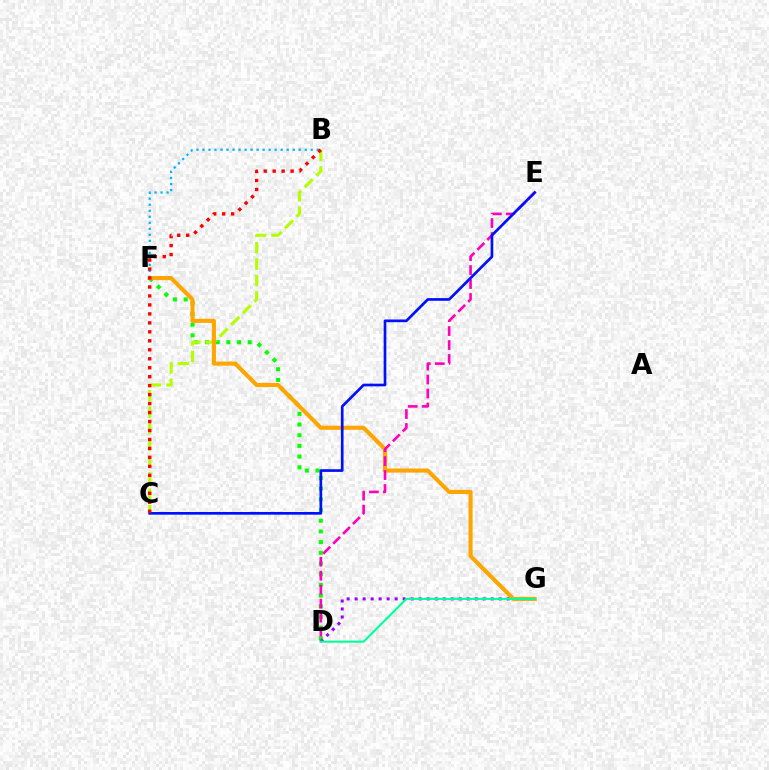{('D', 'F'): [{'color': '#08ff00', 'line_style': 'dotted', 'thickness': 2.9}], ('D', 'G'): [{'color': '#9b00ff', 'line_style': 'dotted', 'thickness': 2.17}, {'color': '#00ff9d', 'line_style': 'solid', 'thickness': 1.51}], ('B', 'C'): [{'color': '#b3ff00', 'line_style': 'dashed', 'thickness': 2.23}, {'color': '#ff0000', 'line_style': 'dotted', 'thickness': 2.44}], ('F', 'G'): [{'color': '#ffa500', 'line_style': 'solid', 'thickness': 2.95}], ('D', 'E'): [{'color': '#ff00bd', 'line_style': 'dashed', 'thickness': 1.9}], ('B', 'F'): [{'color': '#00b5ff', 'line_style': 'dotted', 'thickness': 1.63}], ('C', 'E'): [{'color': '#0010ff', 'line_style': 'solid', 'thickness': 1.94}]}